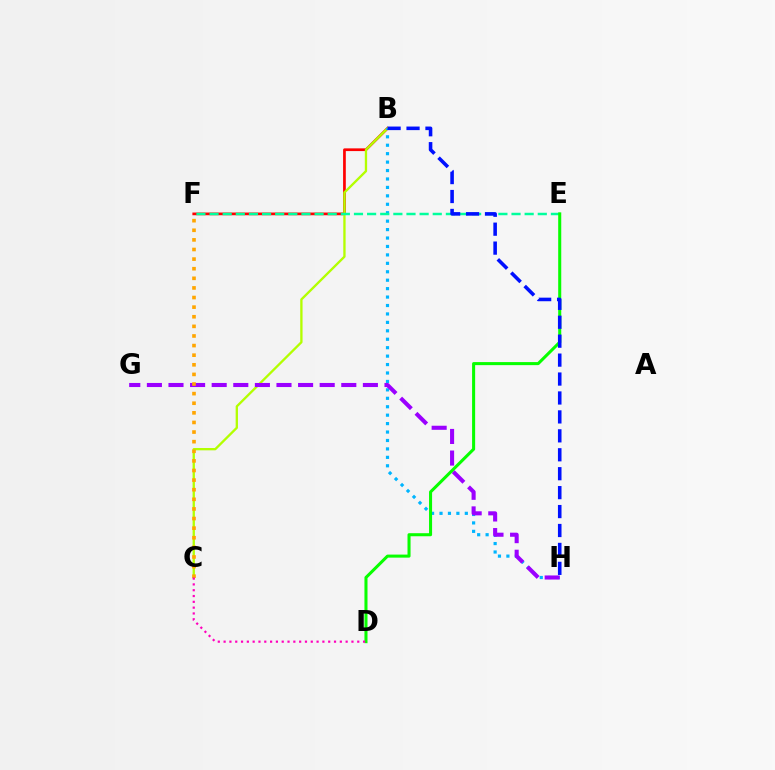{('B', 'F'): [{'color': '#ff0000', 'line_style': 'solid', 'thickness': 1.95}], ('B', 'C'): [{'color': '#b3ff00', 'line_style': 'solid', 'thickness': 1.67}], ('B', 'H'): [{'color': '#00b5ff', 'line_style': 'dotted', 'thickness': 2.29}, {'color': '#0010ff', 'line_style': 'dashed', 'thickness': 2.57}], ('G', 'H'): [{'color': '#9b00ff', 'line_style': 'dashed', 'thickness': 2.93}], ('E', 'F'): [{'color': '#00ff9d', 'line_style': 'dashed', 'thickness': 1.78}], ('D', 'E'): [{'color': '#08ff00', 'line_style': 'solid', 'thickness': 2.2}], ('C', 'F'): [{'color': '#ffa500', 'line_style': 'dotted', 'thickness': 2.61}], ('C', 'D'): [{'color': '#ff00bd', 'line_style': 'dotted', 'thickness': 1.58}]}